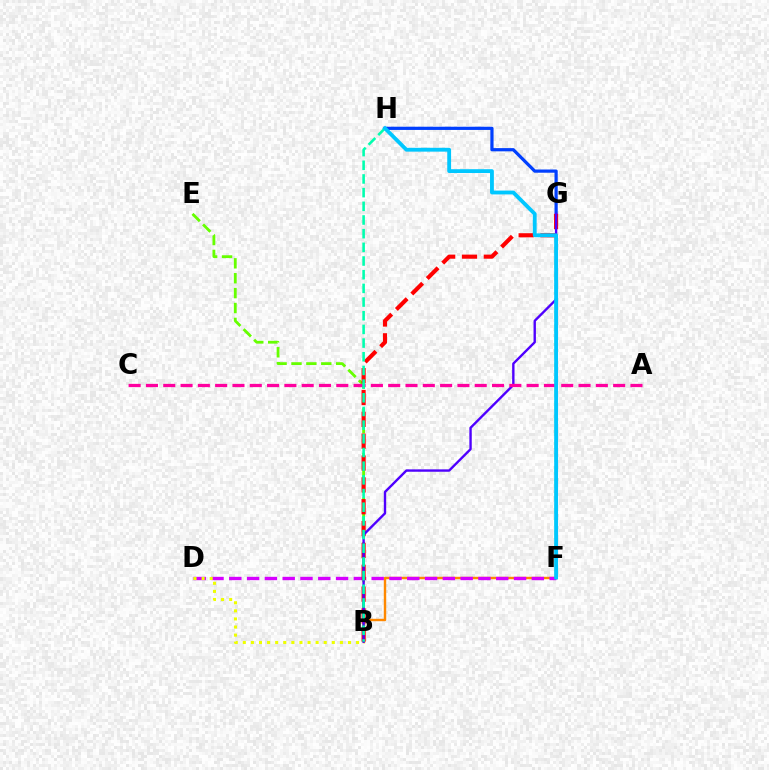{('B', 'F'): [{'color': '#ff8800', 'line_style': 'solid', 'thickness': 1.74}], ('F', 'G'): [{'color': '#00ff27', 'line_style': 'dashed', 'thickness': 1.75}], ('B', 'E'): [{'color': '#66ff00', 'line_style': 'dashed', 'thickness': 2.02}], ('D', 'F'): [{'color': '#d600ff', 'line_style': 'dashed', 'thickness': 2.42}], ('B', 'D'): [{'color': '#eeff00', 'line_style': 'dotted', 'thickness': 2.2}], ('G', 'H'): [{'color': '#003fff', 'line_style': 'solid', 'thickness': 2.32}], ('B', 'G'): [{'color': '#ff0000', 'line_style': 'dashed', 'thickness': 2.97}, {'color': '#4f00ff', 'line_style': 'solid', 'thickness': 1.71}], ('A', 'C'): [{'color': '#ff00a0', 'line_style': 'dashed', 'thickness': 2.35}], ('B', 'H'): [{'color': '#00ffaf', 'line_style': 'dashed', 'thickness': 1.86}], ('F', 'H'): [{'color': '#00c7ff', 'line_style': 'solid', 'thickness': 2.76}]}